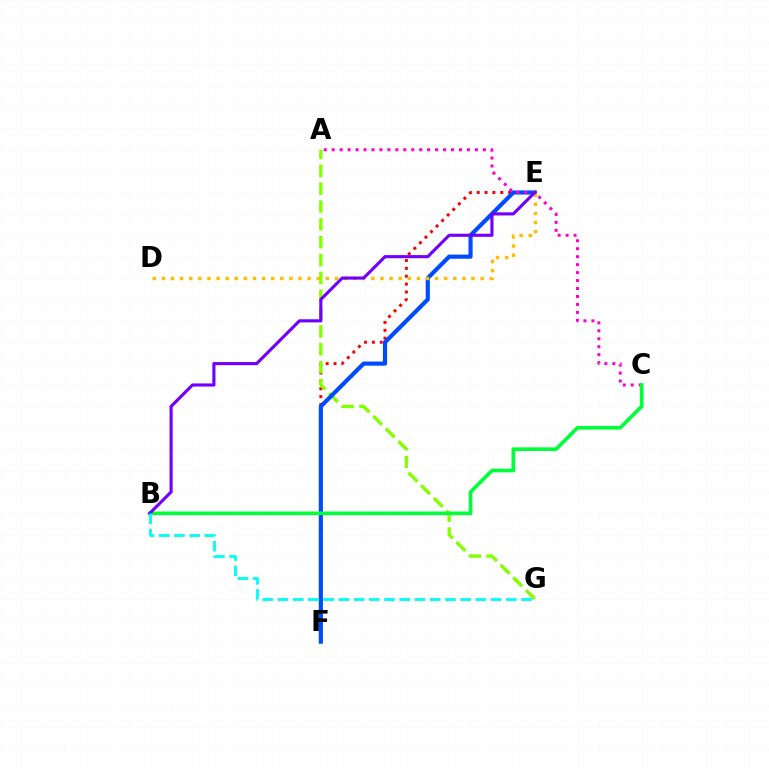{('E', 'F'): [{'color': '#ff0000', 'line_style': 'dotted', 'thickness': 2.14}, {'color': '#004bff', 'line_style': 'solid', 'thickness': 2.99}], ('A', 'G'): [{'color': '#84ff00', 'line_style': 'dashed', 'thickness': 2.42}], ('D', 'E'): [{'color': '#ffbd00', 'line_style': 'dotted', 'thickness': 2.47}], ('A', 'C'): [{'color': '#ff00cf', 'line_style': 'dotted', 'thickness': 2.16}], ('B', 'C'): [{'color': '#00ff39', 'line_style': 'solid', 'thickness': 2.64}], ('B', 'E'): [{'color': '#7200ff', 'line_style': 'solid', 'thickness': 2.25}], ('B', 'G'): [{'color': '#00fff6', 'line_style': 'dashed', 'thickness': 2.07}]}